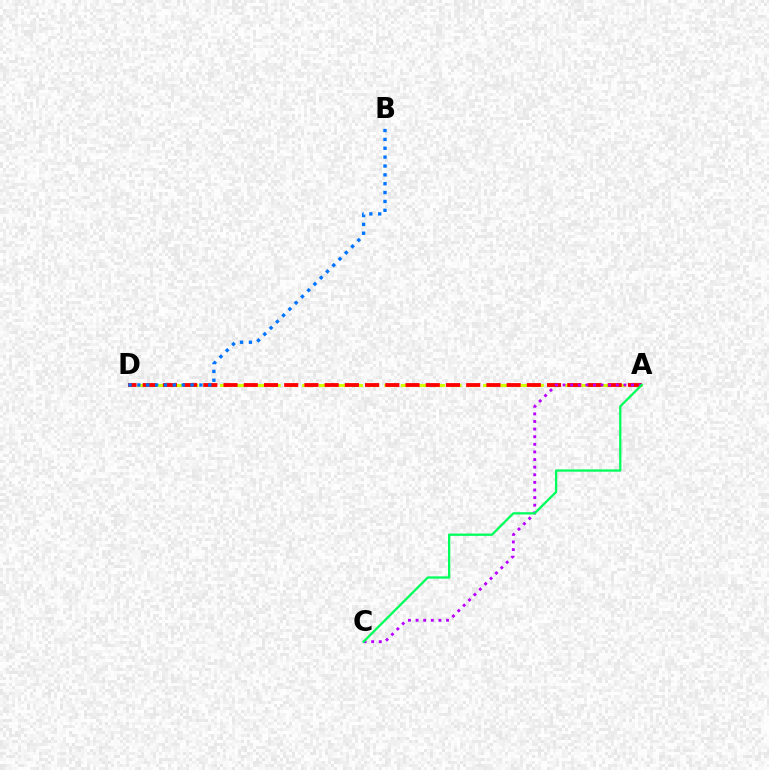{('A', 'D'): [{'color': '#d1ff00', 'line_style': 'dashed', 'thickness': 2.23}, {'color': '#ff0000', 'line_style': 'dashed', 'thickness': 2.75}], ('A', 'C'): [{'color': '#b900ff', 'line_style': 'dotted', 'thickness': 2.07}, {'color': '#00ff5c', 'line_style': 'solid', 'thickness': 1.64}], ('B', 'D'): [{'color': '#0074ff', 'line_style': 'dotted', 'thickness': 2.41}]}